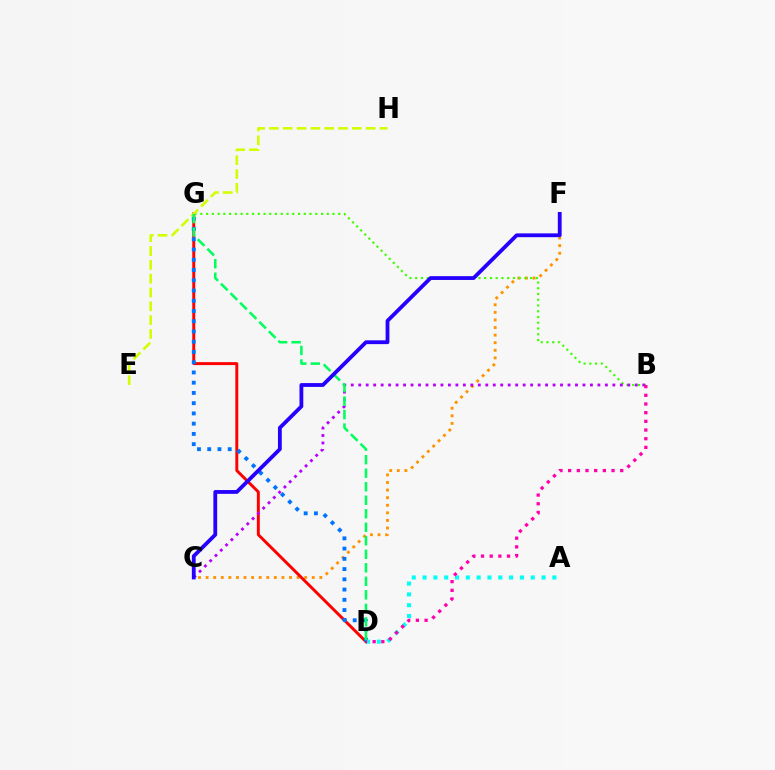{('C', 'F'): [{'color': '#ff9400', 'line_style': 'dotted', 'thickness': 2.06}, {'color': '#2500ff', 'line_style': 'solid', 'thickness': 2.74}], ('D', 'G'): [{'color': '#ff0000', 'line_style': 'solid', 'thickness': 2.12}, {'color': '#0074ff', 'line_style': 'dotted', 'thickness': 2.78}, {'color': '#00ff5c', 'line_style': 'dashed', 'thickness': 1.84}], ('B', 'G'): [{'color': '#3dff00', 'line_style': 'dotted', 'thickness': 1.56}], ('B', 'C'): [{'color': '#b900ff', 'line_style': 'dotted', 'thickness': 2.03}], ('A', 'D'): [{'color': '#00fff6', 'line_style': 'dotted', 'thickness': 2.94}], ('E', 'H'): [{'color': '#d1ff00', 'line_style': 'dashed', 'thickness': 1.88}], ('B', 'D'): [{'color': '#ff00ac', 'line_style': 'dotted', 'thickness': 2.36}]}